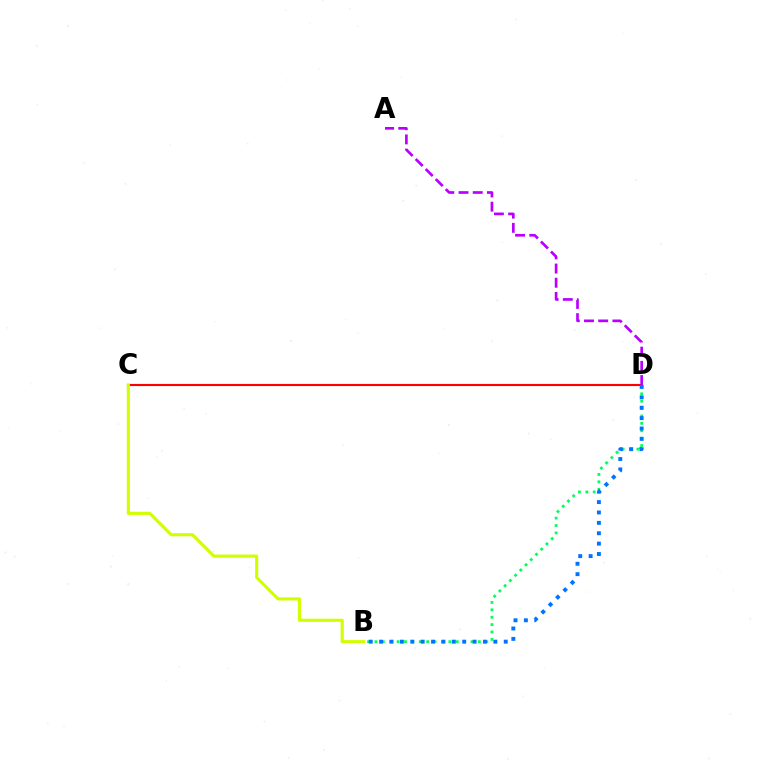{('B', 'D'): [{'color': '#00ff5c', 'line_style': 'dotted', 'thickness': 2.01}, {'color': '#0074ff', 'line_style': 'dotted', 'thickness': 2.82}], ('C', 'D'): [{'color': '#ff0000', 'line_style': 'solid', 'thickness': 1.52}], ('A', 'D'): [{'color': '#b900ff', 'line_style': 'dashed', 'thickness': 1.93}], ('B', 'C'): [{'color': '#d1ff00', 'line_style': 'solid', 'thickness': 2.25}]}